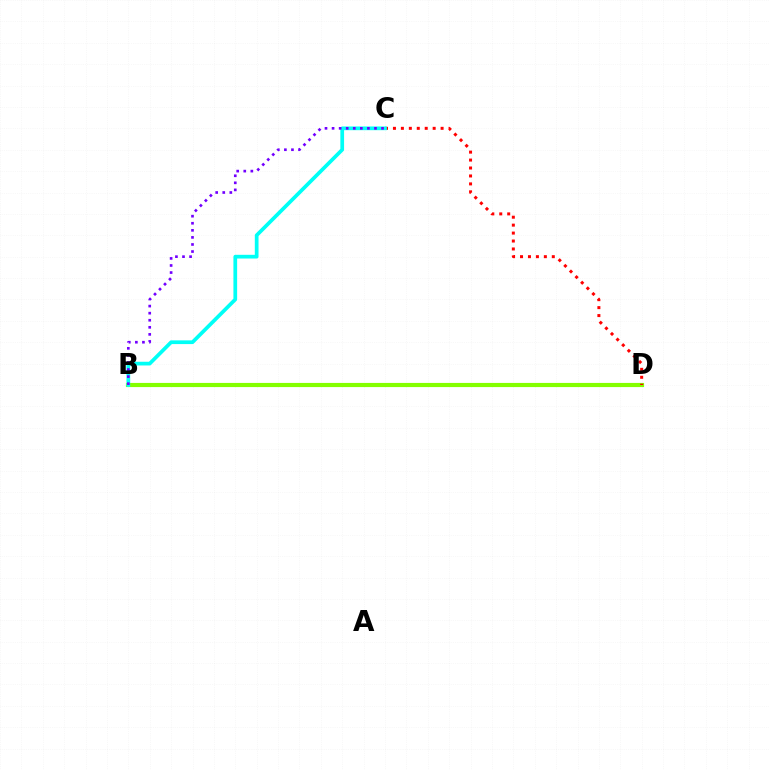{('B', 'D'): [{'color': '#84ff00', 'line_style': 'solid', 'thickness': 2.99}], ('C', 'D'): [{'color': '#ff0000', 'line_style': 'dotted', 'thickness': 2.16}], ('B', 'C'): [{'color': '#00fff6', 'line_style': 'solid', 'thickness': 2.68}, {'color': '#7200ff', 'line_style': 'dotted', 'thickness': 1.92}]}